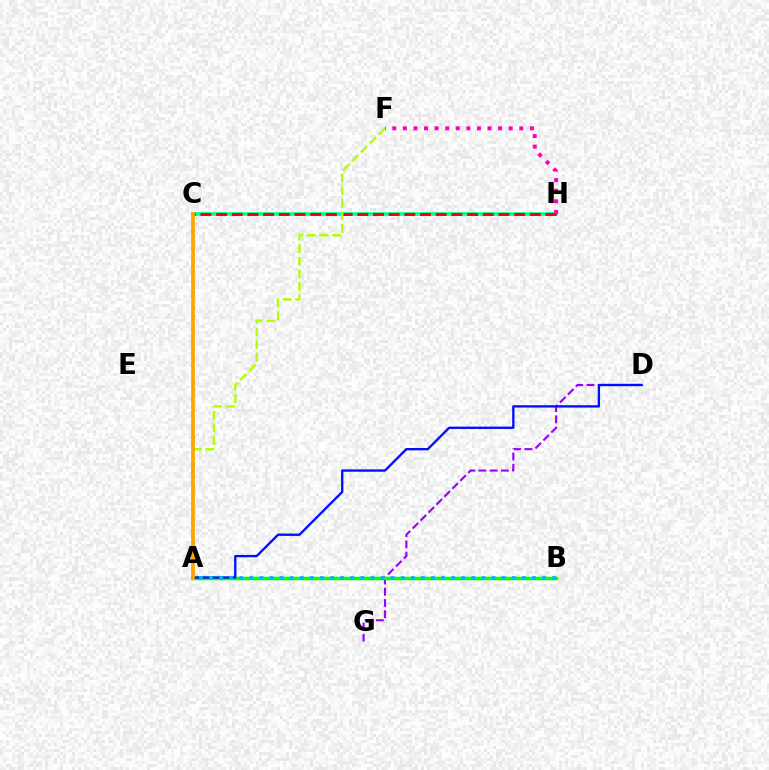{('C', 'H'): [{'color': '#00ff9d', 'line_style': 'solid', 'thickness': 2.65}, {'color': '#ff0000', 'line_style': 'dashed', 'thickness': 2.13}], ('D', 'G'): [{'color': '#9b00ff', 'line_style': 'dashed', 'thickness': 1.53}], ('A', 'B'): [{'color': '#08ff00', 'line_style': 'solid', 'thickness': 2.5}, {'color': '#00b5ff', 'line_style': 'dotted', 'thickness': 2.74}], ('A', 'D'): [{'color': '#0010ff', 'line_style': 'solid', 'thickness': 1.69}], ('A', 'F'): [{'color': '#b3ff00', 'line_style': 'dashed', 'thickness': 1.71}], ('A', 'C'): [{'color': '#ffa500', 'line_style': 'solid', 'thickness': 2.7}], ('F', 'H'): [{'color': '#ff00bd', 'line_style': 'dotted', 'thickness': 2.88}]}